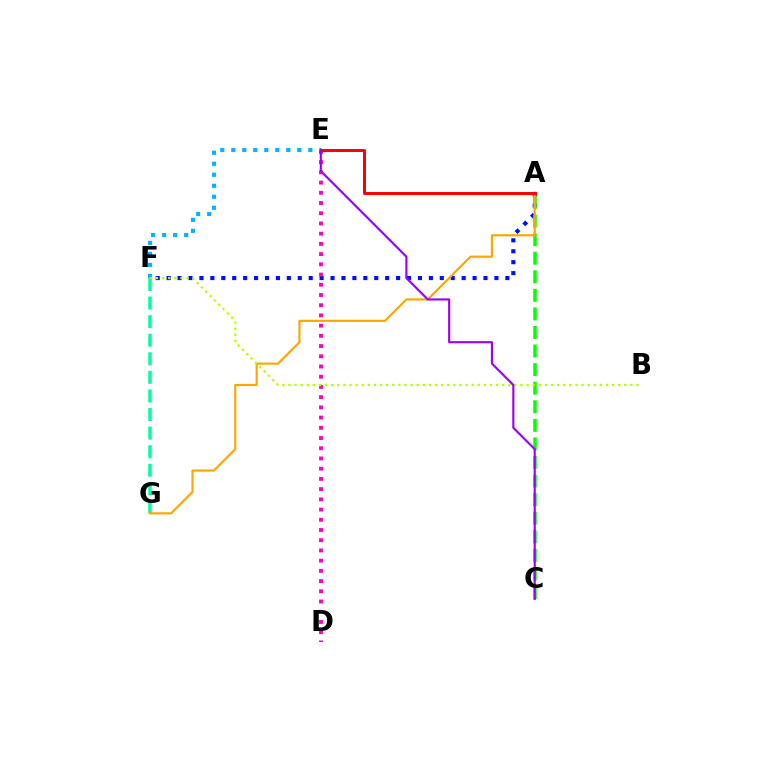{('E', 'F'): [{'color': '#00b5ff', 'line_style': 'dotted', 'thickness': 2.99}], ('F', 'G'): [{'color': '#00ff9d', 'line_style': 'dashed', 'thickness': 2.52}], ('A', 'F'): [{'color': '#0010ff', 'line_style': 'dotted', 'thickness': 2.97}], ('D', 'E'): [{'color': '#ff00bd', 'line_style': 'dotted', 'thickness': 2.78}], ('A', 'C'): [{'color': '#08ff00', 'line_style': 'dashed', 'thickness': 2.52}], ('A', 'G'): [{'color': '#ffa500', 'line_style': 'solid', 'thickness': 1.56}], ('A', 'E'): [{'color': '#ff0000', 'line_style': 'solid', 'thickness': 2.16}], ('B', 'F'): [{'color': '#b3ff00', 'line_style': 'dotted', 'thickness': 1.66}], ('C', 'E'): [{'color': '#9b00ff', 'line_style': 'solid', 'thickness': 1.54}]}